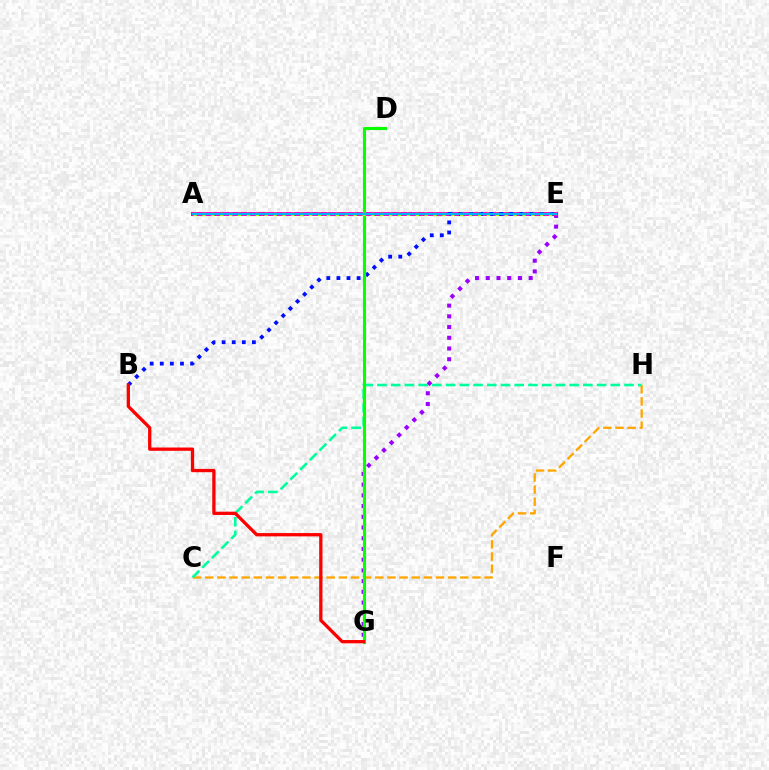{('C', 'H'): [{'color': '#ffa500', 'line_style': 'dashed', 'thickness': 1.65}, {'color': '#00ff9d', 'line_style': 'dashed', 'thickness': 1.86}], ('E', 'G'): [{'color': '#9b00ff', 'line_style': 'dotted', 'thickness': 2.91}], ('A', 'E'): [{'color': '#ff00bd', 'line_style': 'solid', 'thickness': 2.88}, {'color': '#b3ff00', 'line_style': 'dotted', 'thickness': 2.41}, {'color': '#00b5ff', 'line_style': 'solid', 'thickness': 1.57}], ('B', 'E'): [{'color': '#0010ff', 'line_style': 'dotted', 'thickness': 2.74}], ('D', 'G'): [{'color': '#08ff00', 'line_style': 'solid', 'thickness': 2.23}], ('B', 'G'): [{'color': '#ff0000', 'line_style': 'solid', 'thickness': 2.37}]}